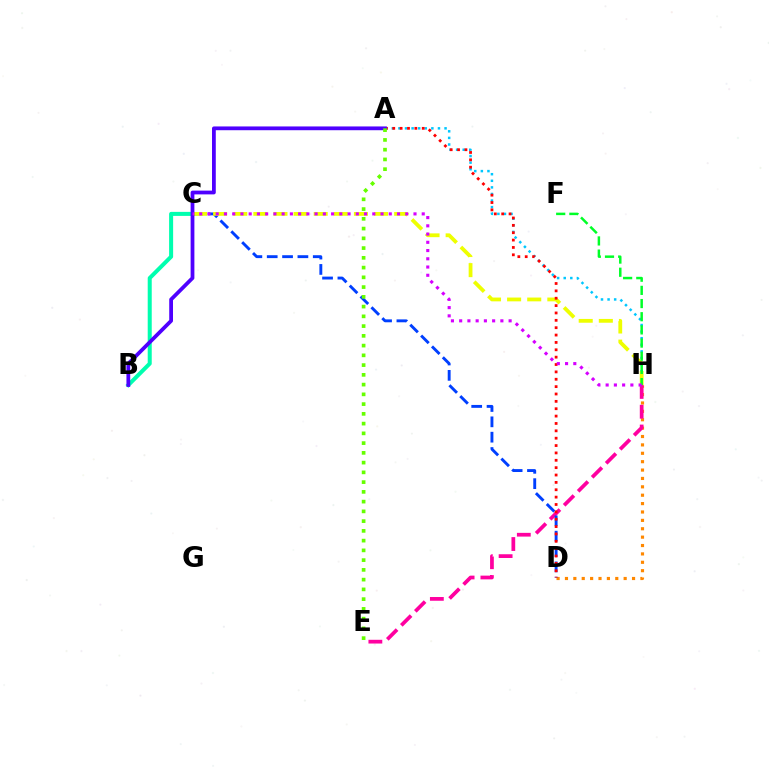{('D', 'H'): [{'color': '#ff8800', 'line_style': 'dotted', 'thickness': 2.28}], ('B', 'C'): [{'color': '#00ffaf', 'line_style': 'solid', 'thickness': 2.9}], ('A', 'H'): [{'color': '#00c7ff', 'line_style': 'dotted', 'thickness': 1.79}], ('E', 'H'): [{'color': '#ff00a0', 'line_style': 'dashed', 'thickness': 2.69}], ('C', 'D'): [{'color': '#003fff', 'line_style': 'dashed', 'thickness': 2.08}], ('C', 'H'): [{'color': '#eeff00', 'line_style': 'dashed', 'thickness': 2.73}, {'color': '#d600ff', 'line_style': 'dotted', 'thickness': 2.24}], ('A', 'D'): [{'color': '#ff0000', 'line_style': 'dotted', 'thickness': 2.0}], ('A', 'B'): [{'color': '#4f00ff', 'line_style': 'solid', 'thickness': 2.72}], ('F', 'H'): [{'color': '#00ff27', 'line_style': 'dashed', 'thickness': 1.79}], ('A', 'E'): [{'color': '#66ff00', 'line_style': 'dotted', 'thickness': 2.65}]}